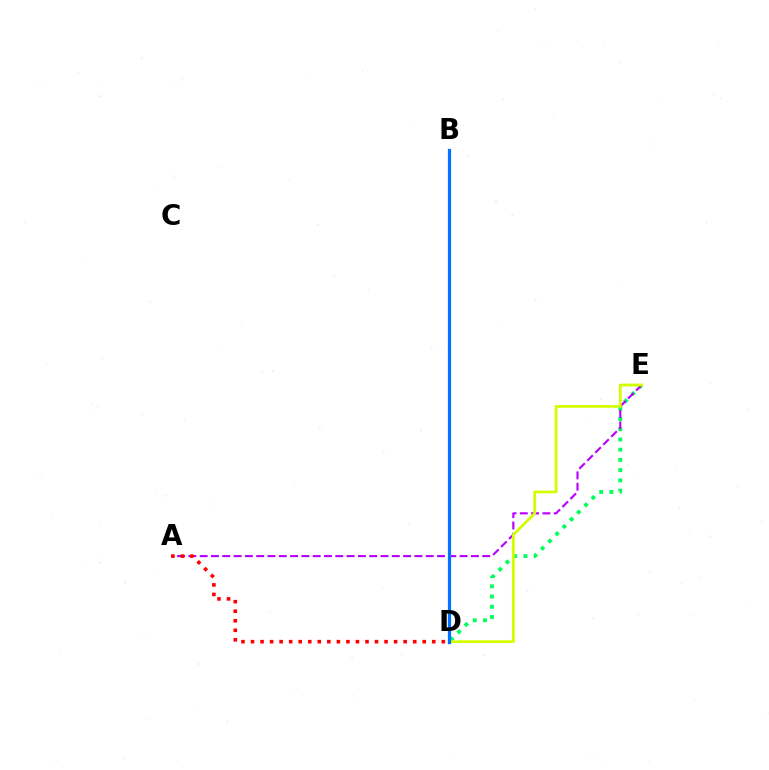{('D', 'E'): [{'color': '#00ff5c', 'line_style': 'dotted', 'thickness': 2.78}, {'color': '#d1ff00', 'line_style': 'solid', 'thickness': 2.0}], ('A', 'E'): [{'color': '#b900ff', 'line_style': 'dashed', 'thickness': 1.54}], ('B', 'D'): [{'color': '#0074ff', 'line_style': 'solid', 'thickness': 2.33}], ('A', 'D'): [{'color': '#ff0000', 'line_style': 'dotted', 'thickness': 2.59}]}